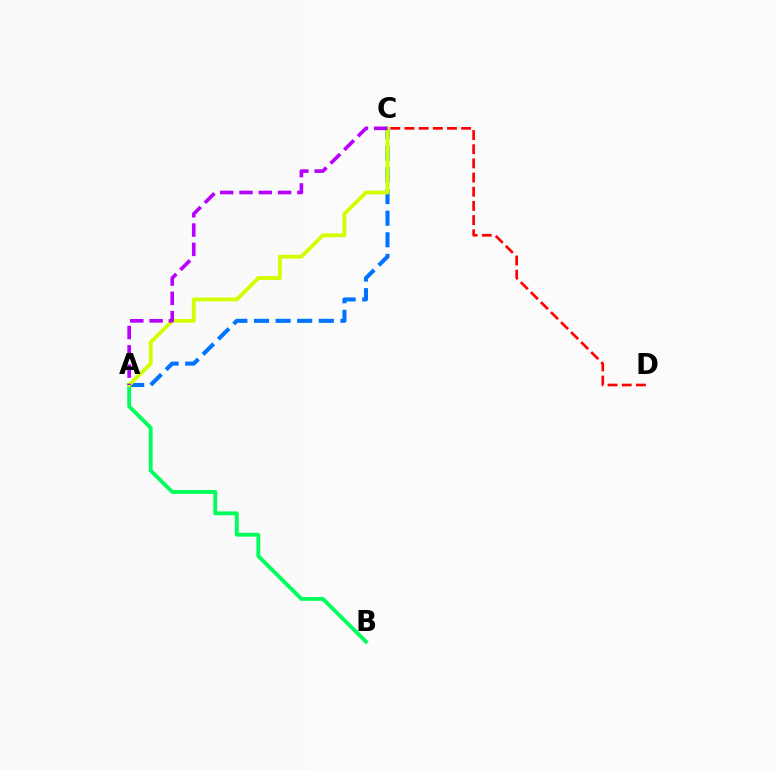{('A', 'C'): [{'color': '#0074ff', 'line_style': 'dashed', 'thickness': 2.94}, {'color': '#d1ff00', 'line_style': 'solid', 'thickness': 2.75}, {'color': '#b900ff', 'line_style': 'dashed', 'thickness': 2.62}], ('A', 'B'): [{'color': '#00ff5c', 'line_style': 'solid', 'thickness': 2.78}], ('C', 'D'): [{'color': '#ff0000', 'line_style': 'dashed', 'thickness': 1.93}]}